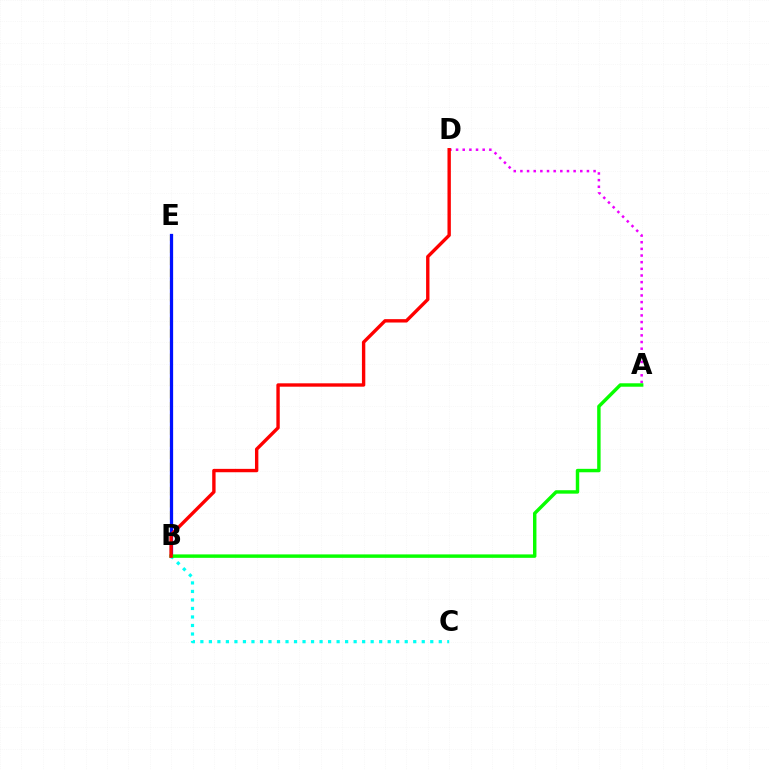{('A', 'D'): [{'color': '#ee00ff', 'line_style': 'dotted', 'thickness': 1.81}], ('B', 'E'): [{'color': '#fcf500', 'line_style': 'dashed', 'thickness': 1.65}, {'color': '#0010ff', 'line_style': 'solid', 'thickness': 2.35}], ('B', 'C'): [{'color': '#00fff6', 'line_style': 'dotted', 'thickness': 2.31}], ('A', 'B'): [{'color': '#08ff00', 'line_style': 'solid', 'thickness': 2.47}], ('B', 'D'): [{'color': '#ff0000', 'line_style': 'solid', 'thickness': 2.43}]}